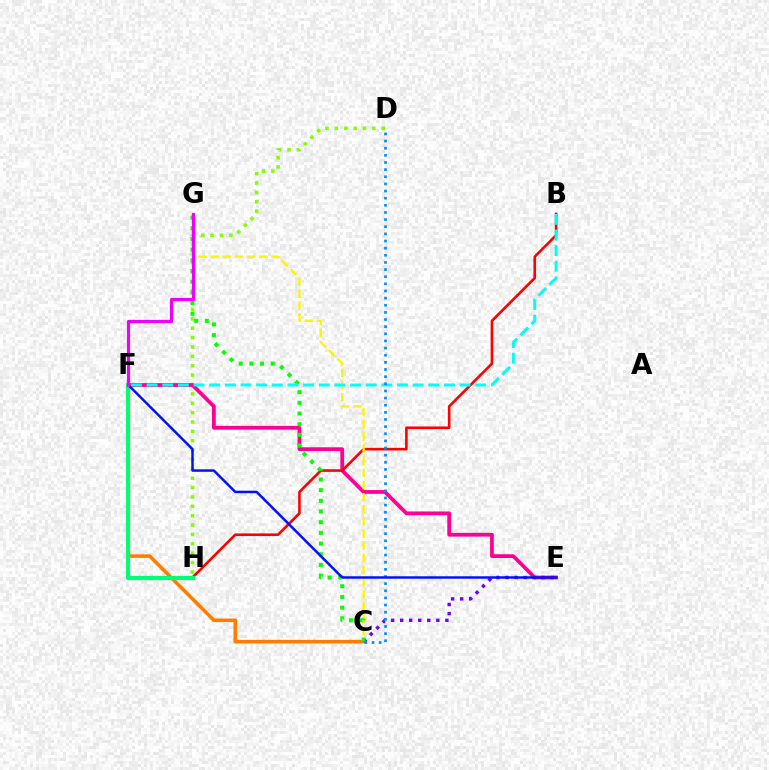{('D', 'H'): [{'color': '#84ff00', 'line_style': 'dotted', 'thickness': 2.55}], ('E', 'F'): [{'color': '#ff0094', 'line_style': 'solid', 'thickness': 2.71}, {'color': '#0010ff', 'line_style': 'solid', 'thickness': 1.77}], ('C', 'F'): [{'color': '#ff7c00', 'line_style': 'solid', 'thickness': 2.55}], ('B', 'H'): [{'color': '#ff0000', 'line_style': 'solid', 'thickness': 1.88}], ('C', 'G'): [{'color': '#fcf500', 'line_style': 'dashed', 'thickness': 1.65}, {'color': '#08ff00', 'line_style': 'dotted', 'thickness': 2.9}], ('F', 'H'): [{'color': '#00ff74', 'line_style': 'solid', 'thickness': 2.98}], ('C', 'E'): [{'color': '#7200ff', 'line_style': 'dotted', 'thickness': 2.46}], ('B', 'F'): [{'color': '#00fff6', 'line_style': 'dashed', 'thickness': 2.13}], ('C', 'D'): [{'color': '#008cff', 'line_style': 'dotted', 'thickness': 1.94}], ('F', 'G'): [{'color': '#ee00ff', 'line_style': 'solid', 'thickness': 2.27}]}